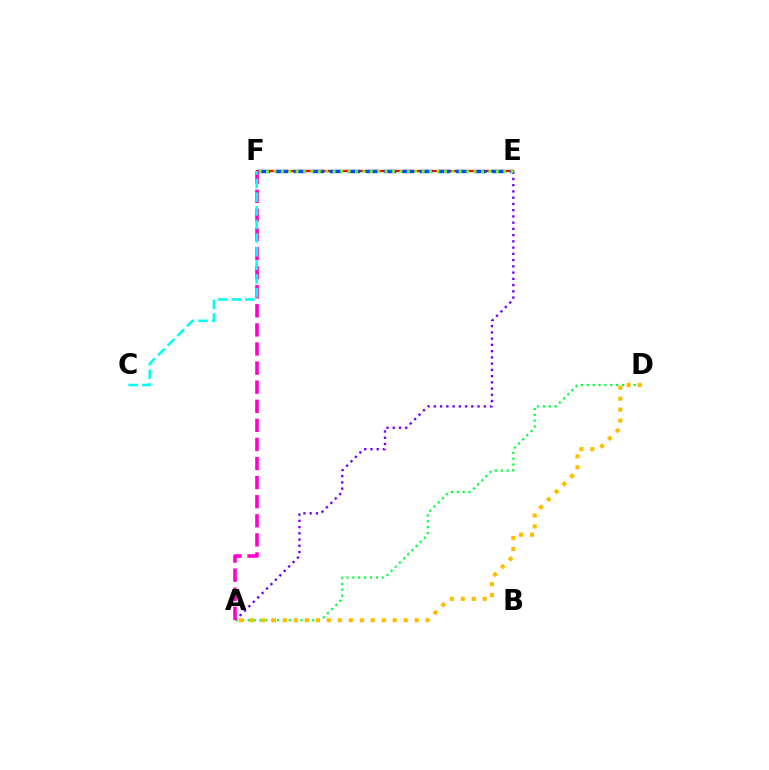{('E', 'F'): [{'color': '#ff0000', 'line_style': 'solid', 'thickness': 1.64}, {'color': '#004bff', 'line_style': 'dashed', 'thickness': 2.45}, {'color': '#84ff00', 'line_style': 'dotted', 'thickness': 2.01}], ('A', 'E'): [{'color': '#7200ff', 'line_style': 'dotted', 'thickness': 1.7}], ('A', 'D'): [{'color': '#00ff39', 'line_style': 'dotted', 'thickness': 1.59}, {'color': '#ffbd00', 'line_style': 'dotted', 'thickness': 2.99}], ('A', 'F'): [{'color': '#ff00cf', 'line_style': 'dashed', 'thickness': 2.59}], ('C', 'F'): [{'color': '#00fff6', 'line_style': 'dashed', 'thickness': 1.85}]}